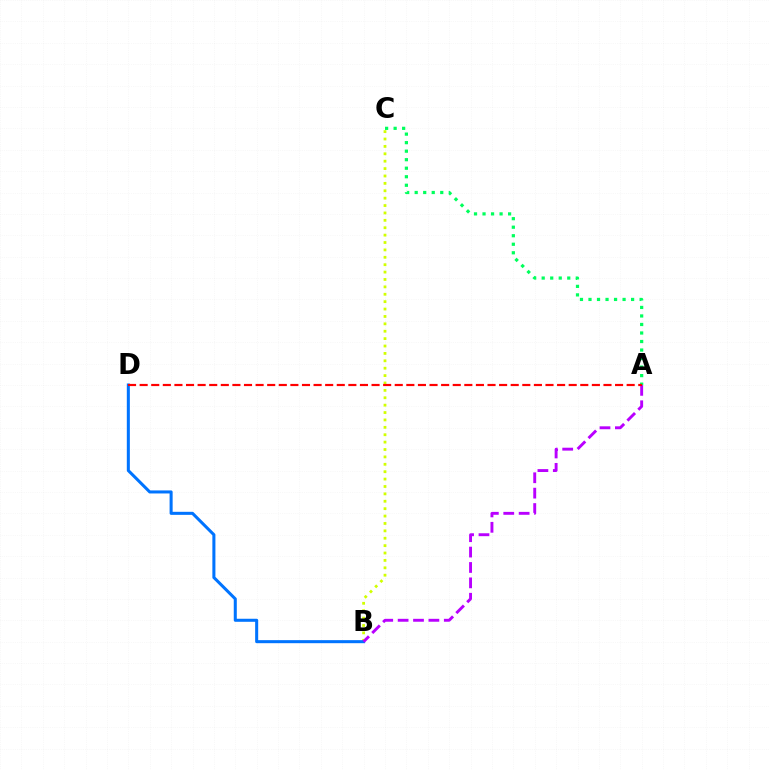{('B', 'C'): [{'color': '#d1ff00', 'line_style': 'dotted', 'thickness': 2.01}], ('B', 'D'): [{'color': '#0074ff', 'line_style': 'solid', 'thickness': 2.19}], ('A', 'B'): [{'color': '#b900ff', 'line_style': 'dashed', 'thickness': 2.09}], ('A', 'C'): [{'color': '#00ff5c', 'line_style': 'dotted', 'thickness': 2.32}], ('A', 'D'): [{'color': '#ff0000', 'line_style': 'dashed', 'thickness': 1.58}]}